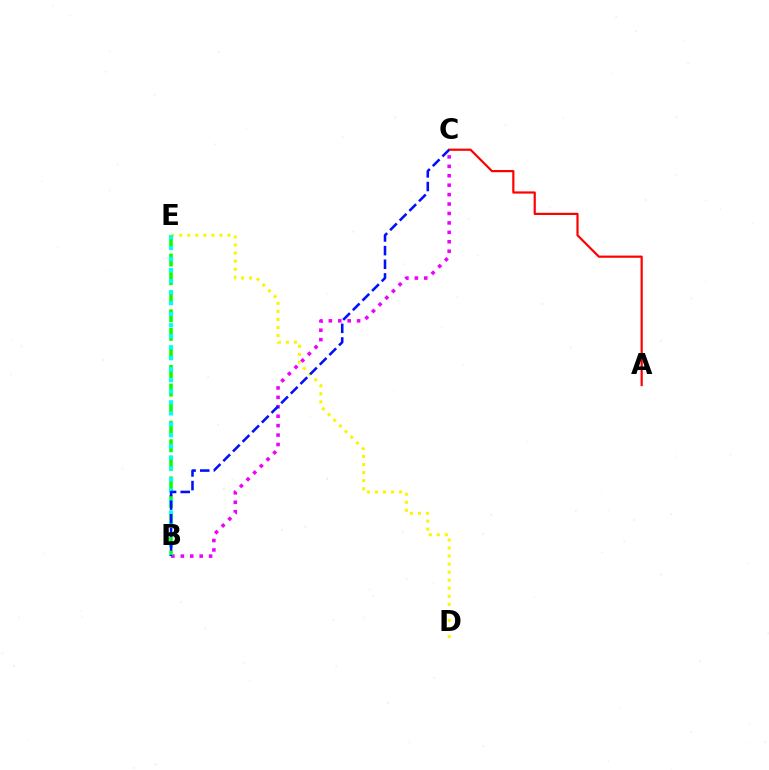{('A', 'C'): [{'color': '#ff0000', 'line_style': 'solid', 'thickness': 1.58}], ('D', 'E'): [{'color': '#fcf500', 'line_style': 'dotted', 'thickness': 2.19}], ('B', 'C'): [{'color': '#ee00ff', 'line_style': 'dotted', 'thickness': 2.56}, {'color': '#0010ff', 'line_style': 'dashed', 'thickness': 1.85}], ('B', 'E'): [{'color': '#08ff00', 'line_style': 'dashed', 'thickness': 2.52}, {'color': '#00fff6', 'line_style': 'dotted', 'thickness': 2.99}]}